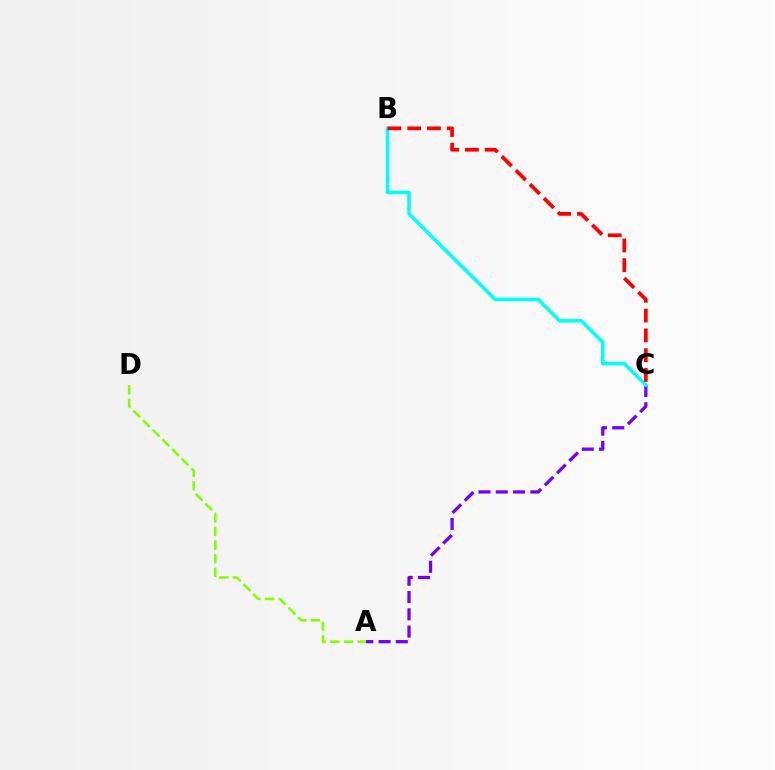{('A', 'C'): [{'color': '#7200ff', 'line_style': 'dashed', 'thickness': 2.35}], ('B', 'C'): [{'color': '#00fff6', 'line_style': 'solid', 'thickness': 2.54}, {'color': '#ff0000', 'line_style': 'dashed', 'thickness': 2.69}], ('A', 'D'): [{'color': '#84ff00', 'line_style': 'dashed', 'thickness': 1.85}]}